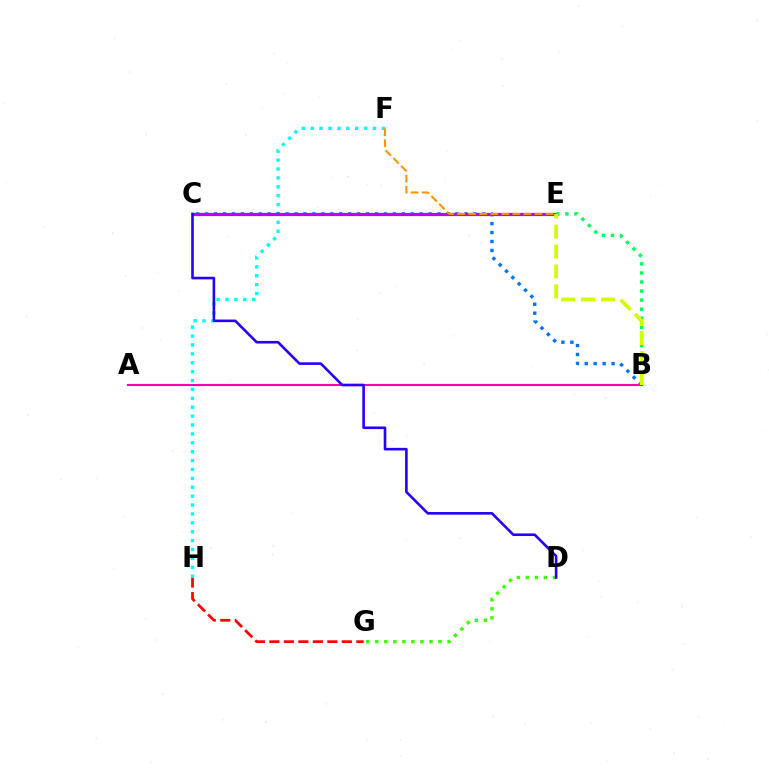{('G', 'H'): [{'color': '#ff0000', 'line_style': 'dashed', 'thickness': 1.97}], ('F', 'H'): [{'color': '#00fff6', 'line_style': 'dotted', 'thickness': 2.42}], ('B', 'C'): [{'color': '#0074ff', 'line_style': 'dotted', 'thickness': 2.43}], ('C', 'E'): [{'color': '#b900ff', 'line_style': 'solid', 'thickness': 2.29}], ('A', 'B'): [{'color': '#ff00ac', 'line_style': 'solid', 'thickness': 1.52}], ('B', 'E'): [{'color': '#00ff5c', 'line_style': 'dotted', 'thickness': 2.46}, {'color': '#d1ff00', 'line_style': 'dashed', 'thickness': 2.71}], ('D', 'G'): [{'color': '#3dff00', 'line_style': 'dotted', 'thickness': 2.45}], ('C', 'D'): [{'color': '#2500ff', 'line_style': 'solid', 'thickness': 1.88}], ('E', 'F'): [{'color': '#ff9400', 'line_style': 'dashed', 'thickness': 1.5}]}